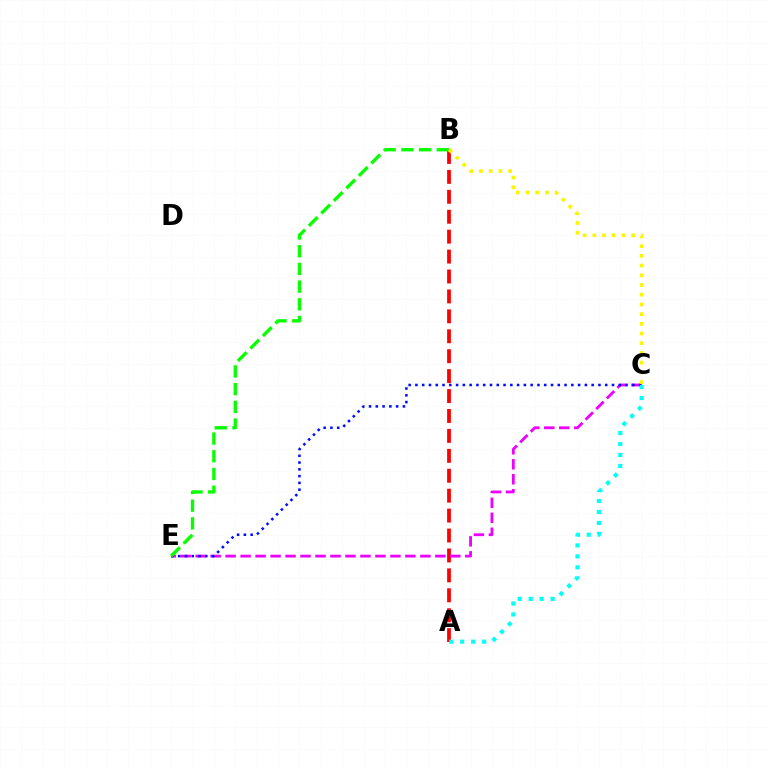{('A', 'B'): [{'color': '#ff0000', 'line_style': 'dashed', 'thickness': 2.71}], ('C', 'E'): [{'color': '#ee00ff', 'line_style': 'dashed', 'thickness': 2.04}, {'color': '#0010ff', 'line_style': 'dotted', 'thickness': 1.84}], ('B', 'E'): [{'color': '#08ff00', 'line_style': 'dashed', 'thickness': 2.4}], ('B', 'C'): [{'color': '#fcf500', 'line_style': 'dotted', 'thickness': 2.64}], ('A', 'C'): [{'color': '#00fff6', 'line_style': 'dotted', 'thickness': 2.98}]}